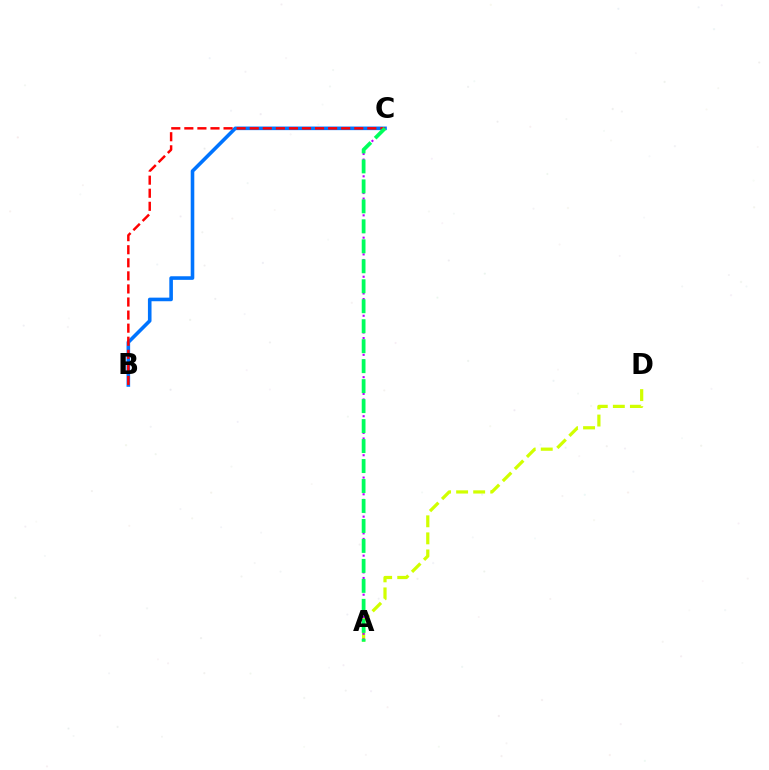{('B', 'C'): [{'color': '#0074ff', 'line_style': 'solid', 'thickness': 2.59}, {'color': '#ff0000', 'line_style': 'dashed', 'thickness': 1.78}], ('A', 'D'): [{'color': '#d1ff00', 'line_style': 'dashed', 'thickness': 2.32}], ('A', 'C'): [{'color': '#b900ff', 'line_style': 'dotted', 'thickness': 1.52}, {'color': '#00ff5c', 'line_style': 'dashed', 'thickness': 2.71}]}